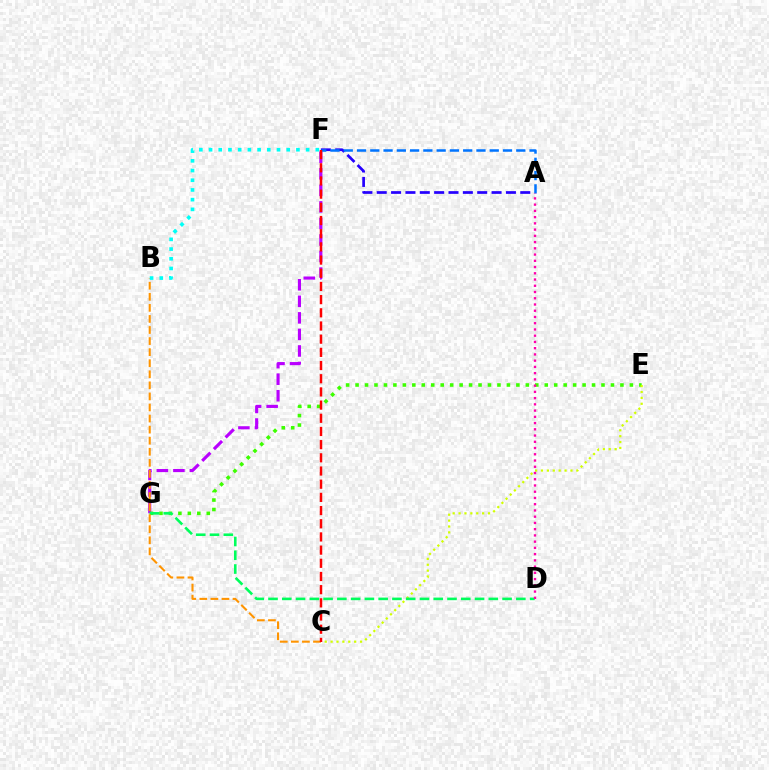{('F', 'G'): [{'color': '#b900ff', 'line_style': 'dashed', 'thickness': 2.25}], ('E', 'G'): [{'color': '#3dff00', 'line_style': 'dotted', 'thickness': 2.57}], ('A', 'F'): [{'color': '#2500ff', 'line_style': 'dashed', 'thickness': 1.95}, {'color': '#0074ff', 'line_style': 'dashed', 'thickness': 1.8}], ('C', 'E'): [{'color': '#d1ff00', 'line_style': 'dotted', 'thickness': 1.6}], ('D', 'G'): [{'color': '#00ff5c', 'line_style': 'dashed', 'thickness': 1.87}], ('B', 'C'): [{'color': '#ff9400', 'line_style': 'dashed', 'thickness': 1.5}], ('A', 'D'): [{'color': '#ff00ac', 'line_style': 'dotted', 'thickness': 1.7}], ('C', 'F'): [{'color': '#ff0000', 'line_style': 'dashed', 'thickness': 1.79}], ('B', 'F'): [{'color': '#00fff6', 'line_style': 'dotted', 'thickness': 2.64}]}